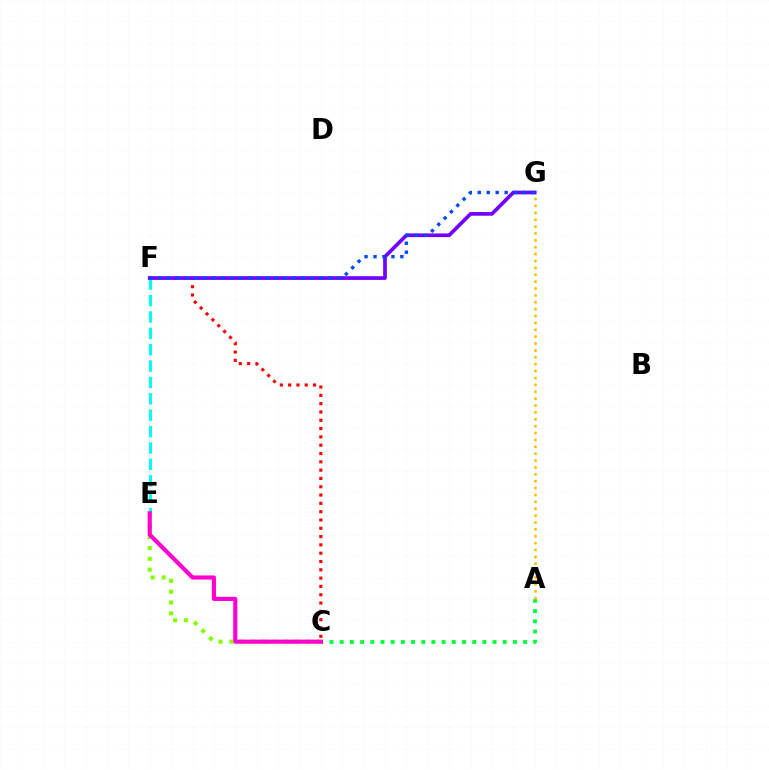{('C', 'E'): [{'color': '#84ff00', 'line_style': 'dotted', 'thickness': 2.95}, {'color': '#ff00cf', 'line_style': 'solid', 'thickness': 2.98}], ('A', 'C'): [{'color': '#00ff39', 'line_style': 'dotted', 'thickness': 2.77}], ('E', 'F'): [{'color': '#00fff6', 'line_style': 'dashed', 'thickness': 2.22}], ('C', 'F'): [{'color': '#ff0000', 'line_style': 'dotted', 'thickness': 2.26}], ('F', 'G'): [{'color': '#7200ff', 'line_style': 'solid', 'thickness': 2.65}, {'color': '#004bff', 'line_style': 'dotted', 'thickness': 2.43}], ('A', 'G'): [{'color': '#ffbd00', 'line_style': 'dotted', 'thickness': 1.87}]}